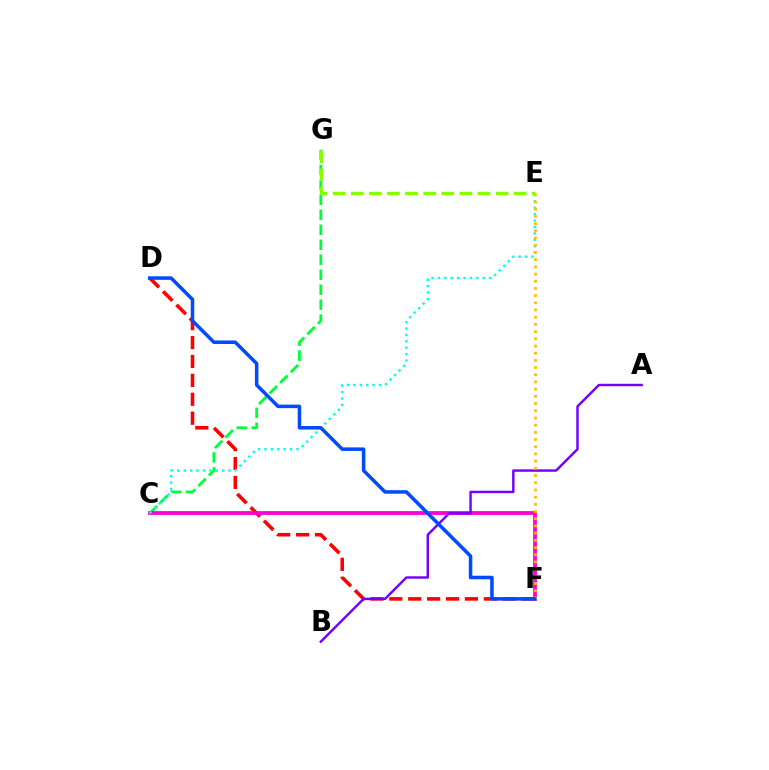{('C', 'G'): [{'color': '#00ff39', 'line_style': 'dashed', 'thickness': 2.03}], ('D', 'F'): [{'color': '#ff0000', 'line_style': 'dashed', 'thickness': 2.57}, {'color': '#004bff', 'line_style': 'solid', 'thickness': 2.54}], ('C', 'F'): [{'color': '#ff00cf', 'line_style': 'solid', 'thickness': 2.71}], ('A', 'B'): [{'color': '#7200ff', 'line_style': 'solid', 'thickness': 1.75}], ('C', 'E'): [{'color': '#00fff6', 'line_style': 'dotted', 'thickness': 1.74}], ('E', 'F'): [{'color': '#ffbd00', 'line_style': 'dotted', 'thickness': 1.96}], ('E', 'G'): [{'color': '#84ff00', 'line_style': 'dashed', 'thickness': 2.46}]}